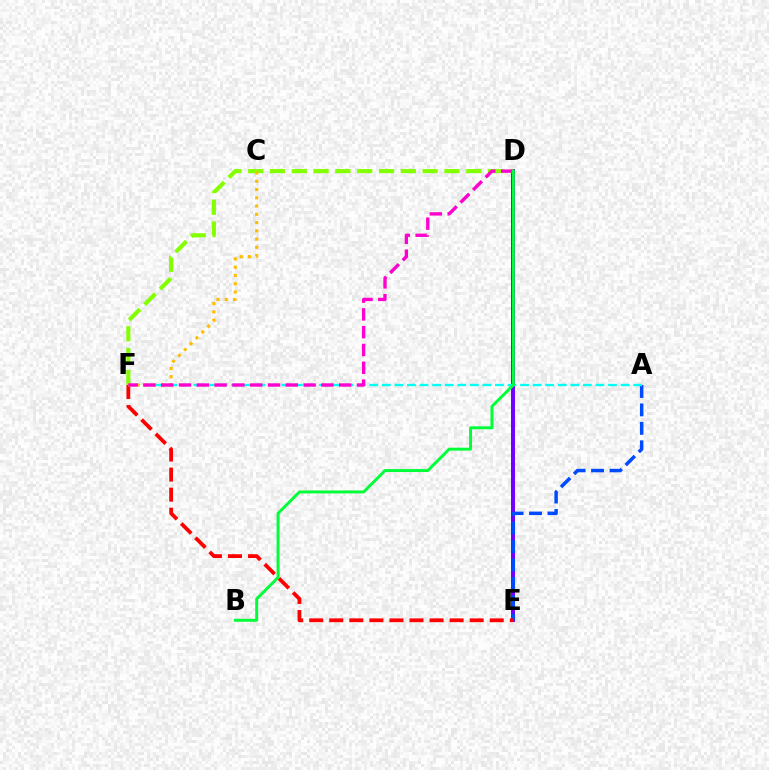{('D', 'E'): [{'color': '#7200ff', 'line_style': 'solid', 'thickness': 2.87}], ('D', 'F'): [{'color': '#84ff00', 'line_style': 'dashed', 'thickness': 2.96}, {'color': '#ff00cf', 'line_style': 'dashed', 'thickness': 2.42}], ('A', 'E'): [{'color': '#004bff', 'line_style': 'dashed', 'thickness': 2.51}], ('A', 'F'): [{'color': '#00fff6', 'line_style': 'dashed', 'thickness': 1.71}], ('E', 'F'): [{'color': '#ff0000', 'line_style': 'dashed', 'thickness': 2.72}], ('C', 'F'): [{'color': '#ffbd00', 'line_style': 'dotted', 'thickness': 2.24}], ('B', 'D'): [{'color': '#00ff39', 'line_style': 'solid', 'thickness': 2.12}]}